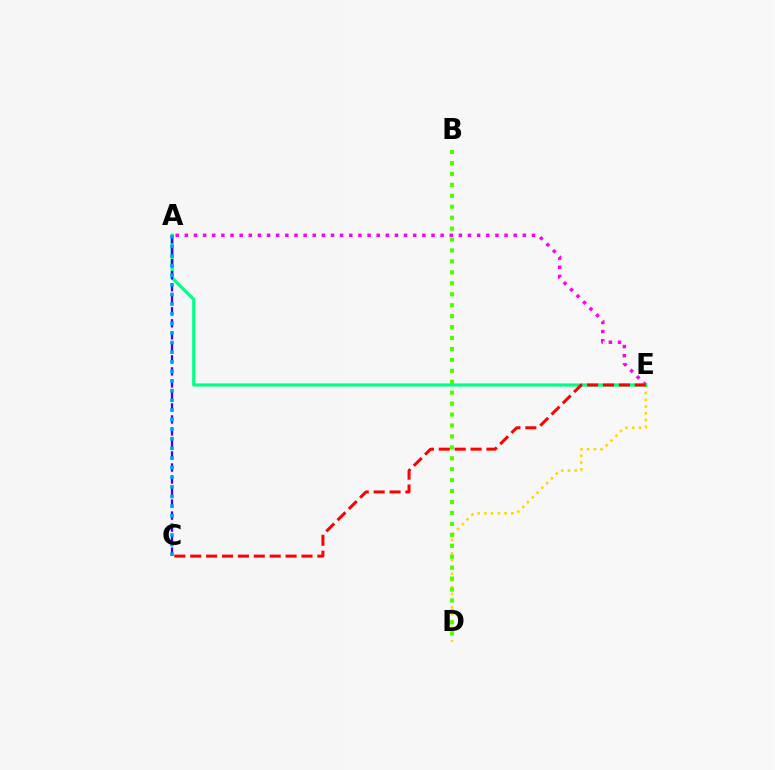{('D', 'E'): [{'color': '#ffd500', 'line_style': 'dotted', 'thickness': 1.83}], ('A', 'E'): [{'color': '#ff00ed', 'line_style': 'dotted', 'thickness': 2.48}, {'color': '#00ff86', 'line_style': 'solid', 'thickness': 2.28}], ('B', 'D'): [{'color': '#4fff00', 'line_style': 'dotted', 'thickness': 2.97}], ('C', 'E'): [{'color': '#ff0000', 'line_style': 'dashed', 'thickness': 2.16}], ('A', 'C'): [{'color': '#3700ff', 'line_style': 'dashed', 'thickness': 1.63}, {'color': '#009eff', 'line_style': 'dotted', 'thickness': 2.61}]}